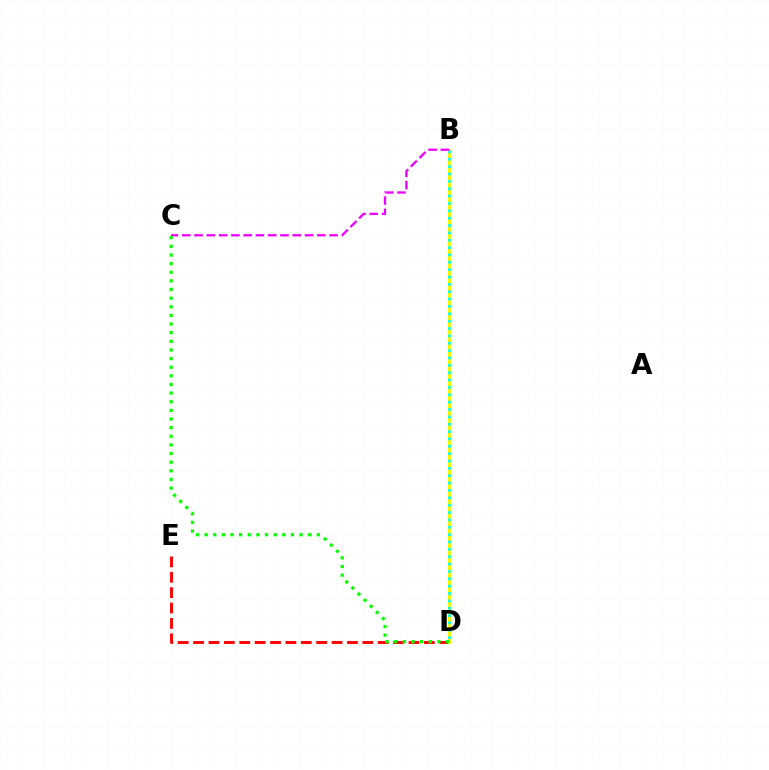{('D', 'E'): [{'color': '#ff0000', 'line_style': 'dashed', 'thickness': 2.09}], ('B', 'D'): [{'color': '#0010ff', 'line_style': 'solid', 'thickness': 2.06}, {'color': '#fcf500', 'line_style': 'solid', 'thickness': 2.15}, {'color': '#00fff6', 'line_style': 'dotted', 'thickness': 2.0}], ('B', 'C'): [{'color': '#ee00ff', 'line_style': 'dashed', 'thickness': 1.67}], ('C', 'D'): [{'color': '#08ff00', 'line_style': 'dotted', 'thickness': 2.35}]}